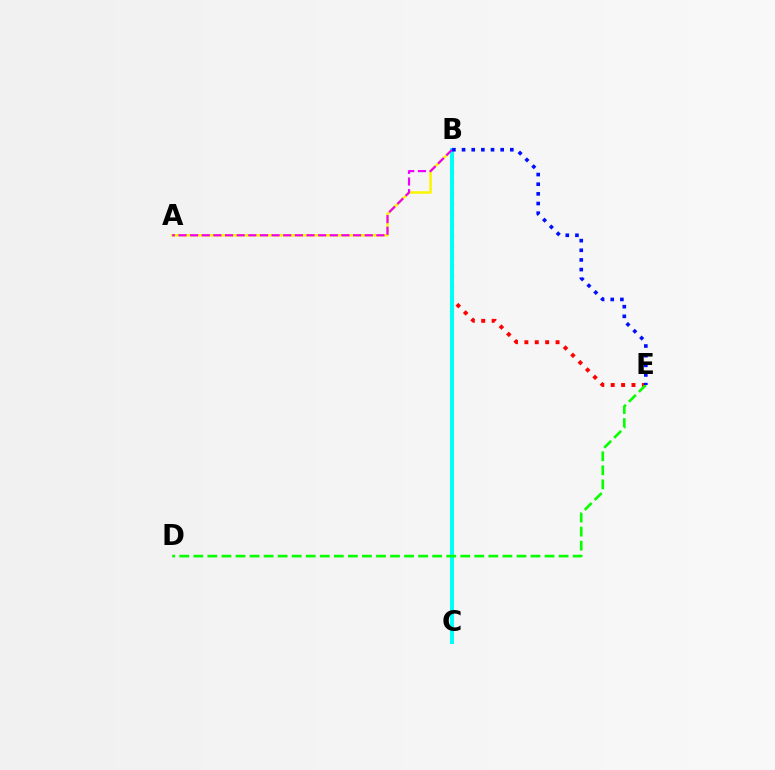{('A', 'B'): [{'color': '#fcf500', 'line_style': 'solid', 'thickness': 1.83}, {'color': '#ee00ff', 'line_style': 'dashed', 'thickness': 1.58}], ('B', 'E'): [{'color': '#ff0000', 'line_style': 'dotted', 'thickness': 2.82}, {'color': '#0010ff', 'line_style': 'dotted', 'thickness': 2.62}], ('B', 'C'): [{'color': '#00fff6', 'line_style': 'solid', 'thickness': 2.91}], ('D', 'E'): [{'color': '#08ff00', 'line_style': 'dashed', 'thickness': 1.91}]}